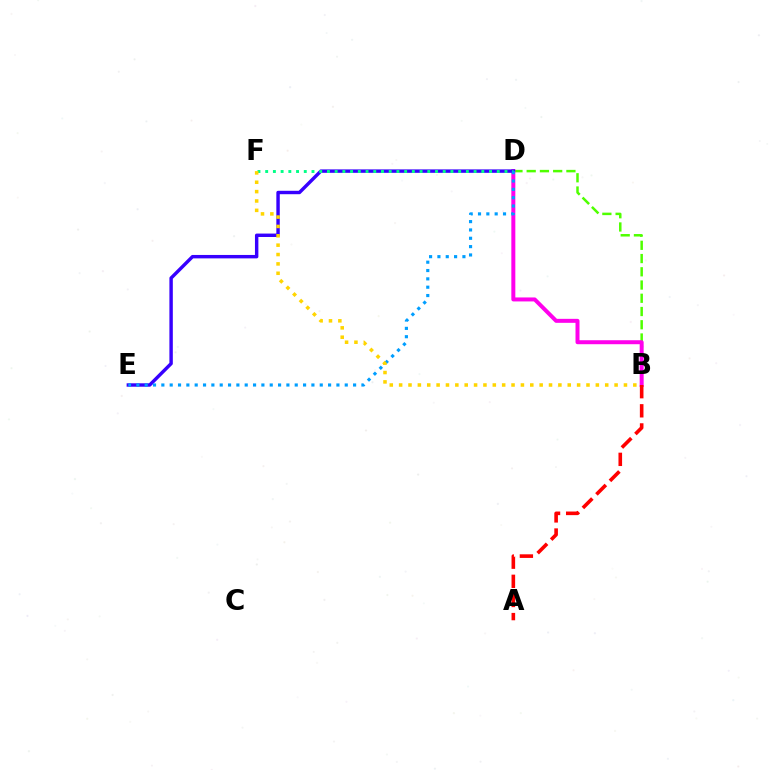{('B', 'D'): [{'color': '#4fff00', 'line_style': 'dashed', 'thickness': 1.8}, {'color': '#ff00ed', 'line_style': 'solid', 'thickness': 2.87}], ('D', 'E'): [{'color': '#3700ff', 'line_style': 'solid', 'thickness': 2.47}, {'color': '#009eff', 'line_style': 'dotted', 'thickness': 2.27}], ('D', 'F'): [{'color': '#00ff86', 'line_style': 'dotted', 'thickness': 2.1}], ('A', 'B'): [{'color': '#ff0000', 'line_style': 'dashed', 'thickness': 2.6}], ('B', 'F'): [{'color': '#ffd500', 'line_style': 'dotted', 'thickness': 2.55}]}